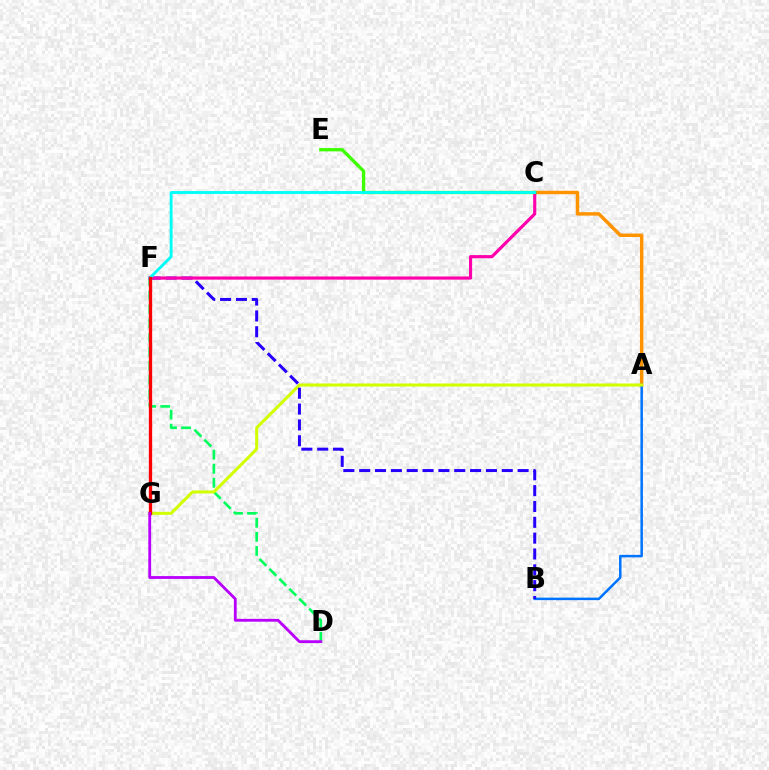{('A', 'C'): [{'color': '#ff9400', 'line_style': 'solid', 'thickness': 2.48}], ('D', 'F'): [{'color': '#00ff5c', 'line_style': 'dashed', 'thickness': 1.91}], ('A', 'B'): [{'color': '#0074ff', 'line_style': 'solid', 'thickness': 1.81}], ('A', 'G'): [{'color': '#d1ff00', 'line_style': 'solid', 'thickness': 2.18}], ('B', 'F'): [{'color': '#2500ff', 'line_style': 'dashed', 'thickness': 2.15}], ('C', 'F'): [{'color': '#ff00ac', 'line_style': 'solid', 'thickness': 2.26}, {'color': '#00fff6', 'line_style': 'solid', 'thickness': 2.07}], ('C', 'E'): [{'color': '#3dff00', 'line_style': 'solid', 'thickness': 2.37}], ('F', 'G'): [{'color': '#ff0000', 'line_style': 'solid', 'thickness': 2.37}], ('D', 'G'): [{'color': '#b900ff', 'line_style': 'solid', 'thickness': 2.03}]}